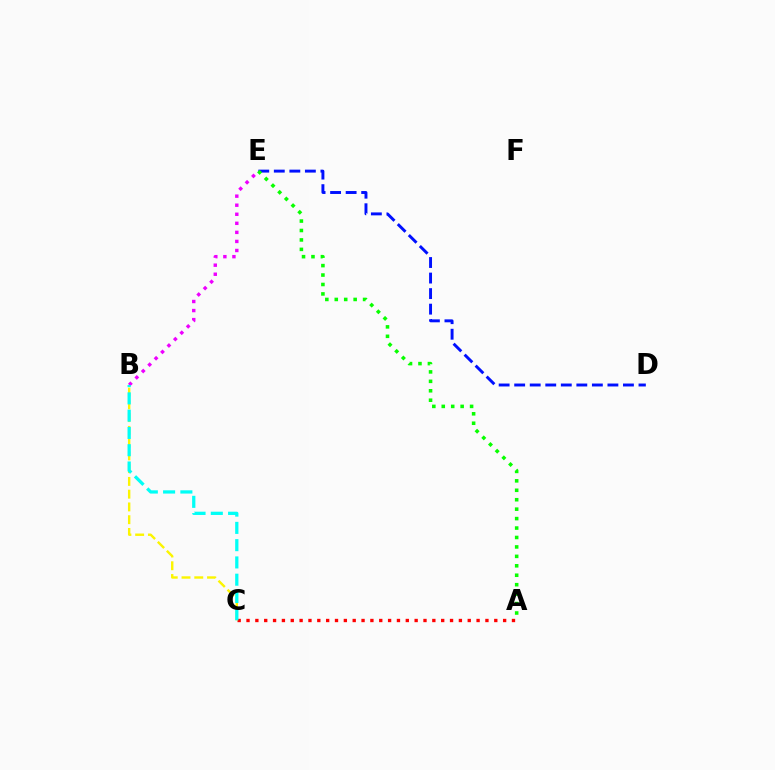{('B', 'E'): [{'color': '#ee00ff', 'line_style': 'dotted', 'thickness': 2.46}], ('A', 'C'): [{'color': '#ff0000', 'line_style': 'dotted', 'thickness': 2.4}], ('B', 'C'): [{'color': '#fcf500', 'line_style': 'dashed', 'thickness': 1.73}, {'color': '#00fff6', 'line_style': 'dashed', 'thickness': 2.35}], ('D', 'E'): [{'color': '#0010ff', 'line_style': 'dashed', 'thickness': 2.11}], ('A', 'E'): [{'color': '#08ff00', 'line_style': 'dotted', 'thickness': 2.56}]}